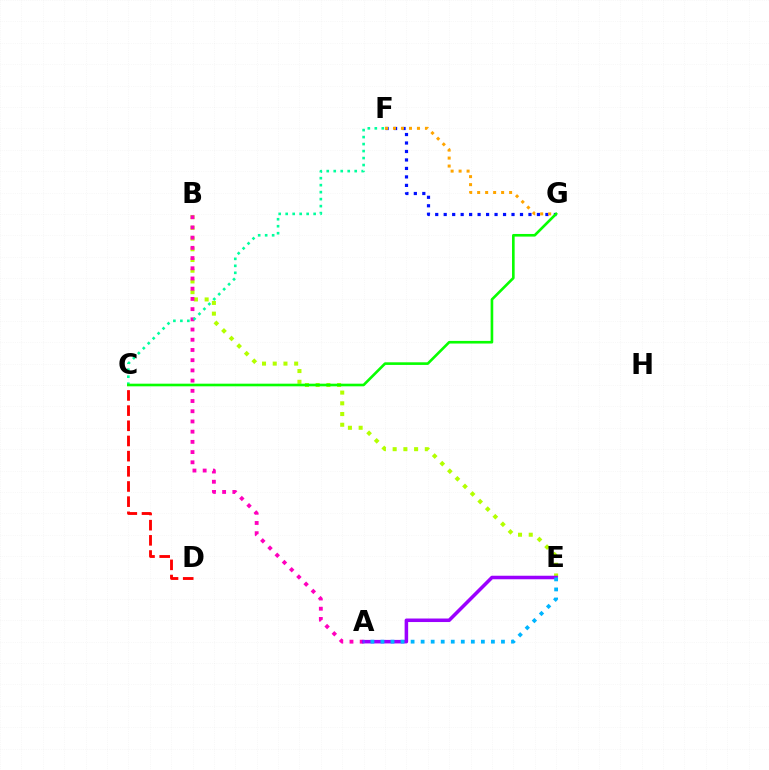{('B', 'E'): [{'color': '#b3ff00', 'line_style': 'dotted', 'thickness': 2.91}], ('A', 'B'): [{'color': '#ff00bd', 'line_style': 'dotted', 'thickness': 2.77}], ('F', 'G'): [{'color': '#0010ff', 'line_style': 'dotted', 'thickness': 2.3}, {'color': '#ffa500', 'line_style': 'dotted', 'thickness': 2.17}], ('C', 'F'): [{'color': '#00ff9d', 'line_style': 'dotted', 'thickness': 1.9}], ('C', 'G'): [{'color': '#08ff00', 'line_style': 'solid', 'thickness': 1.89}], ('A', 'E'): [{'color': '#9b00ff', 'line_style': 'solid', 'thickness': 2.54}, {'color': '#00b5ff', 'line_style': 'dotted', 'thickness': 2.73}], ('C', 'D'): [{'color': '#ff0000', 'line_style': 'dashed', 'thickness': 2.06}]}